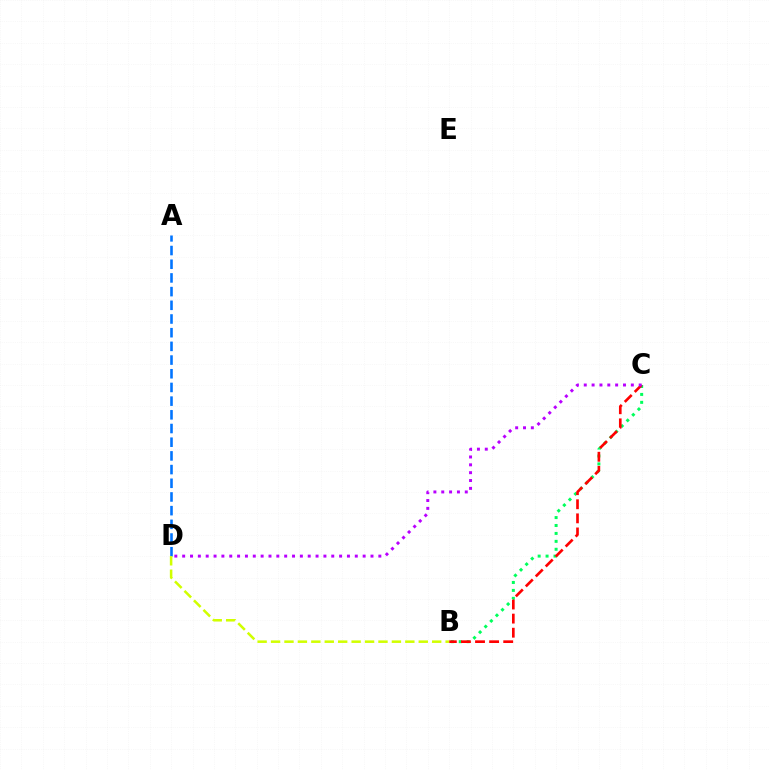{('A', 'D'): [{'color': '#0074ff', 'line_style': 'dashed', 'thickness': 1.86}], ('B', 'C'): [{'color': '#00ff5c', 'line_style': 'dotted', 'thickness': 2.15}, {'color': '#ff0000', 'line_style': 'dashed', 'thickness': 1.91}], ('C', 'D'): [{'color': '#b900ff', 'line_style': 'dotted', 'thickness': 2.13}], ('B', 'D'): [{'color': '#d1ff00', 'line_style': 'dashed', 'thickness': 1.82}]}